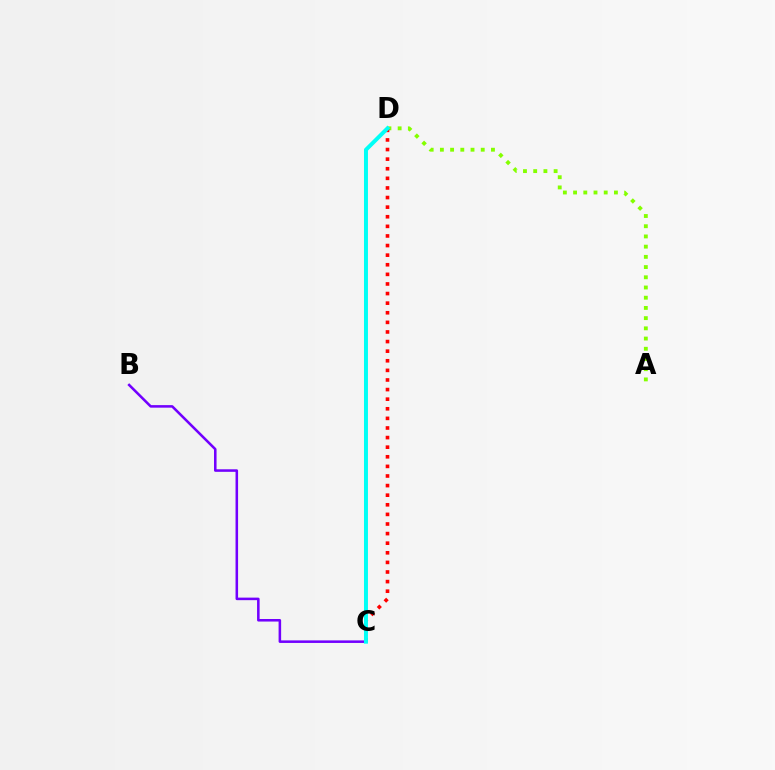{('A', 'D'): [{'color': '#84ff00', 'line_style': 'dotted', 'thickness': 2.77}], ('C', 'D'): [{'color': '#ff0000', 'line_style': 'dotted', 'thickness': 2.61}, {'color': '#00fff6', 'line_style': 'solid', 'thickness': 2.86}], ('B', 'C'): [{'color': '#7200ff', 'line_style': 'solid', 'thickness': 1.83}]}